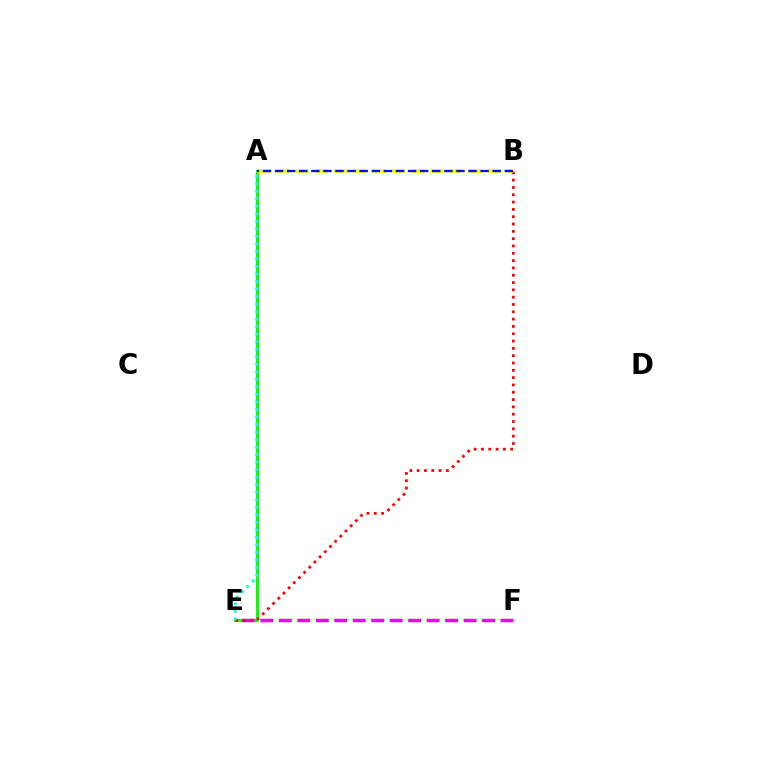{('A', 'E'): [{'color': '#08ff00', 'line_style': 'solid', 'thickness': 2.25}, {'color': '#00fff6', 'line_style': 'dotted', 'thickness': 2.05}], ('E', 'F'): [{'color': '#ee00ff', 'line_style': 'dashed', 'thickness': 2.51}], ('B', 'E'): [{'color': '#ff0000', 'line_style': 'dotted', 'thickness': 1.99}], ('A', 'B'): [{'color': '#fcf500', 'line_style': 'dashed', 'thickness': 2.61}, {'color': '#0010ff', 'line_style': 'dashed', 'thickness': 1.64}]}